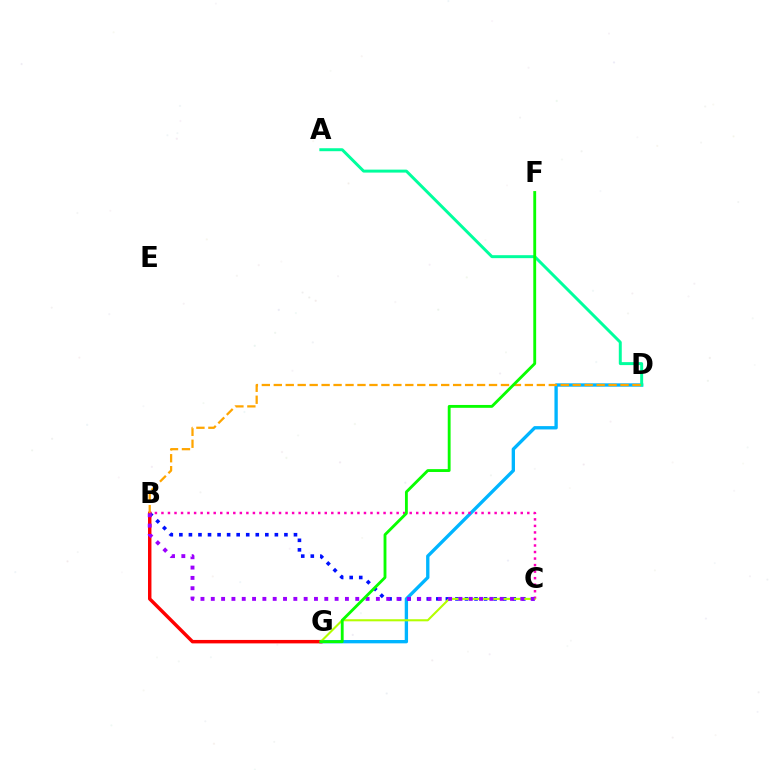{('D', 'G'): [{'color': '#00b5ff', 'line_style': 'solid', 'thickness': 2.4}], ('B', 'C'): [{'color': '#0010ff', 'line_style': 'dotted', 'thickness': 2.59}, {'color': '#ff00bd', 'line_style': 'dotted', 'thickness': 1.78}, {'color': '#9b00ff', 'line_style': 'dotted', 'thickness': 2.8}], ('B', 'G'): [{'color': '#ff0000', 'line_style': 'solid', 'thickness': 2.48}], ('A', 'D'): [{'color': '#00ff9d', 'line_style': 'solid', 'thickness': 2.13}], ('B', 'D'): [{'color': '#ffa500', 'line_style': 'dashed', 'thickness': 1.62}], ('C', 'G'): [{'color': '#b3ff00', 'line_style': 'solid', 'thickness': 1.5}], ('F', 'G'): [{'color': '#08ff00', 'line_style': 'solid', 'thickness': 2.05}]}